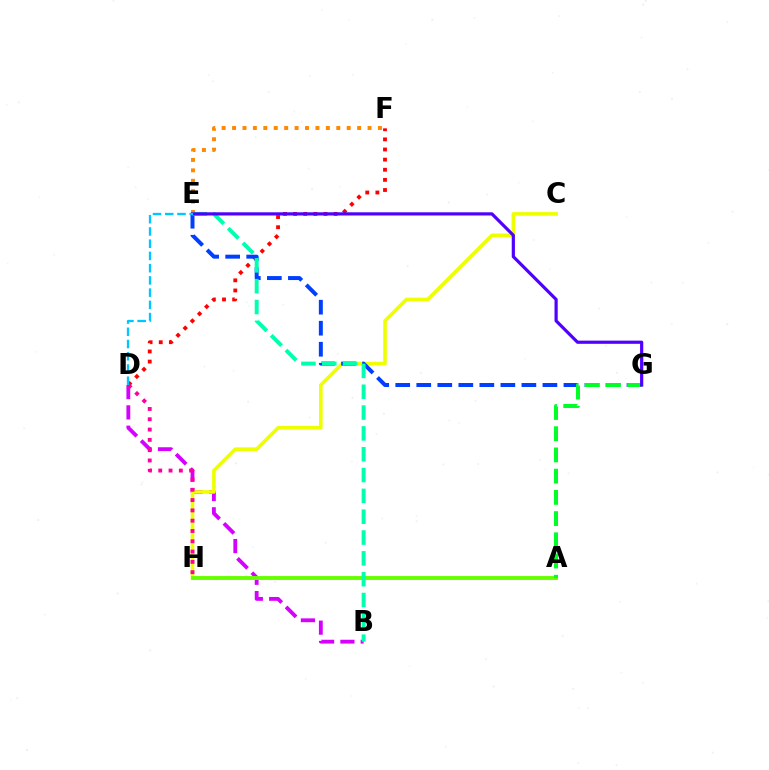{('B', 'D'): [{'color': '#d600ff', 'line_style': 'dashed', 'thickness': 2.76}], ('D', 'F'): [{'color': '#ff0000', 'line_style': 'dotted', 'thickness': 2.75}], ('C', 'H'): [{'color': '#eeff00', 'line_style': 'solid', 'thickness': 2.59}], ('E', 'F'): [{'color': '#ff8800', 'line_style': 'dotted', 'thickness': 2.83}], ('E', 'G'): [{'color': '#003fff', 'line_style': 'dashed', 'thickness': 2.86}, {'color': '#4f00ff', 'line_style': 'solid', 'thickness': 2.29}], ('A', 'H'): [{'color': '#66ff00', 'line_style': 'solid', 'thickness': 2.81}], ('B', 'E'): [{'color': '#00ffaf', 'line_style': 'dashed', 'thickness': 2.83}], ('A', 'G'): [{'color': '#00ff27', 'line_style': 'dashed', 'thickness': 2.88}], ('D', 'H'): [{'color': '#ff00a0', 'line_style': 'dotted', 'thickness': 2.8}], ('D', 'E'): [{'color': '#00c7ff', 'line_style': 'dashed', 'thickness': 1.66}]}